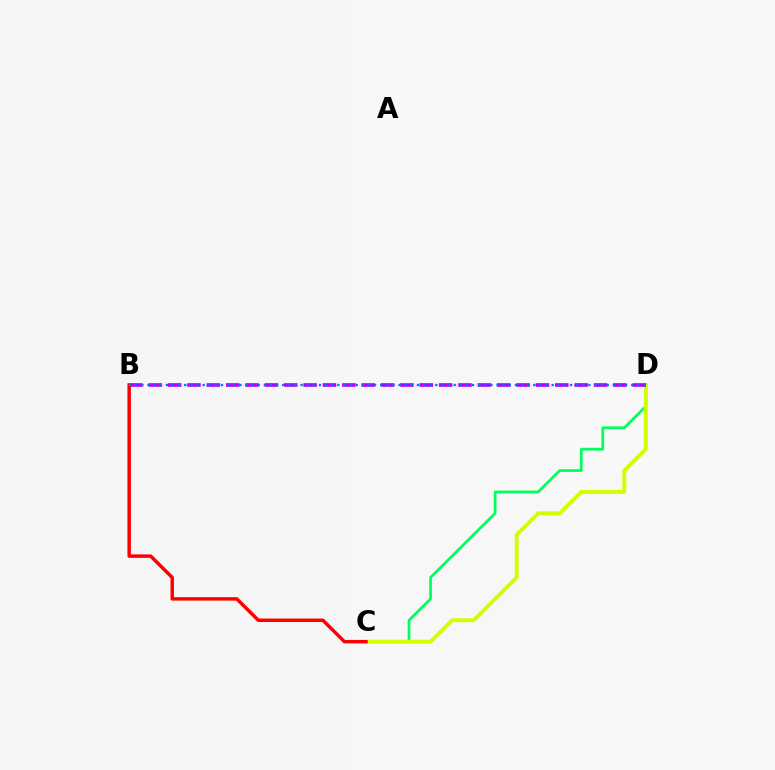{('C', 'D'): [{'color': '#00ff5c', 'line_style': 'solid', 'thickness': 1.96}, {'color': '#d1ff00', 'line_style': 'solid', 'thickness': 2.79}], ('B', 'D'): [{'color': '#b900ff', 'line_style': 'dashed', 'thickness': 2.63}, {'color': '#0074ff', 'line_style': 'dotted', 'thickness': 1.66}], ('B', 'C'): [{'color': '#ff0000', 'line_style': 'solid', 'thickness': 2.49}]}